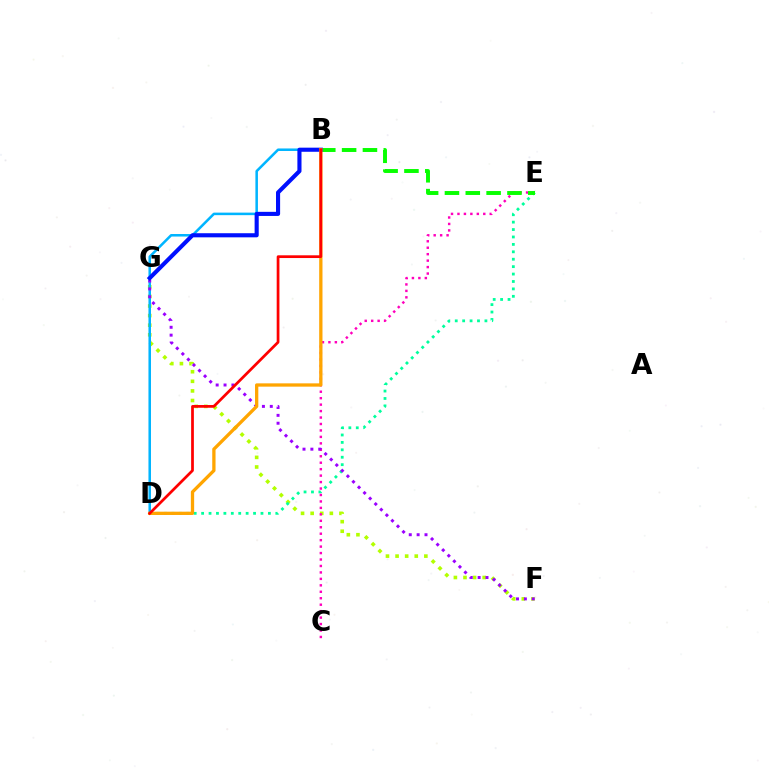{('F', 'G'): [{'color': '#b3ff00', 'line_style': 'dotted', 'thickness': 2.61}, {'color': '#9b00ff', 'line_style': 'dotted', 'thickness': 2.14}], ('B', 'D'): [{'color': '#00b5ff', 'line_style': 'solid', 'thickness': 1.82}, {'color': '#ffa500', 'line_style': 'solid', 'thickness': 2.37}, {'color': '#ff0000', 'line_style': 'solid', 'thickness': 1.97}], ('D', 'E'): [{'color': '#00ff9d', 'line_style': 'dotted', 'thickness': 2.02}], ('C', 'E'): [{'color': '#ff00bd', 'line_style': 'dotted', 'thickness': 1.75}], ('B', 'E'): [{'color': '#08ff00', 'line_style': 'dashed', 'thickness': 2.83}], ('B', 'G'): [{'color': '#0010ff', 'line_style': 'solid', 'thickness': 2.96}]}